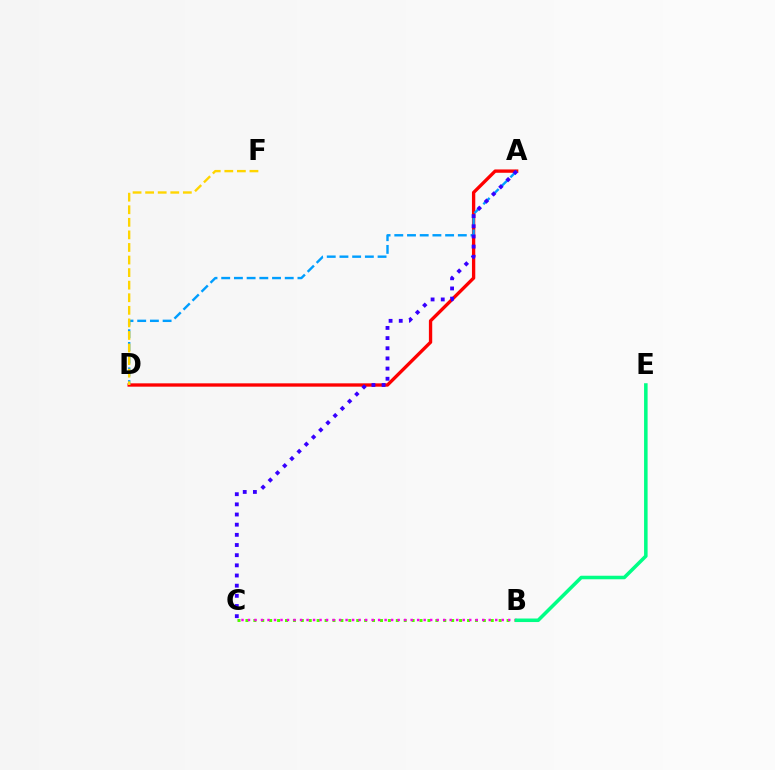{('B', 'C'): [{'color': '#4fff00', 'line_style': 'dotted', 'thickness': 2.15}, {'color': '#ff00ed', 'line_style': 'dotted', 'thickness': 1.77}], ('A', 'D'): [{'color': '#ff0000', 'line_style': 'solid', 'thickness': 2.4}, {'color': '#009eff', 'line_style': 'dashed', 'thickness': 1.73}], ('D', 'F'): [{'color': '#ffd500', 'line_style': 'dashed', 'thickness': 1.71}], ('B', 'E'): [{'color': '#00ff86', 'line_style': 'solid', 'thickness': 2.55}], ('A', 'C'): [{'color': '#3700ff', 'line_style': 'dotted', 'thickness': 2.76}]}